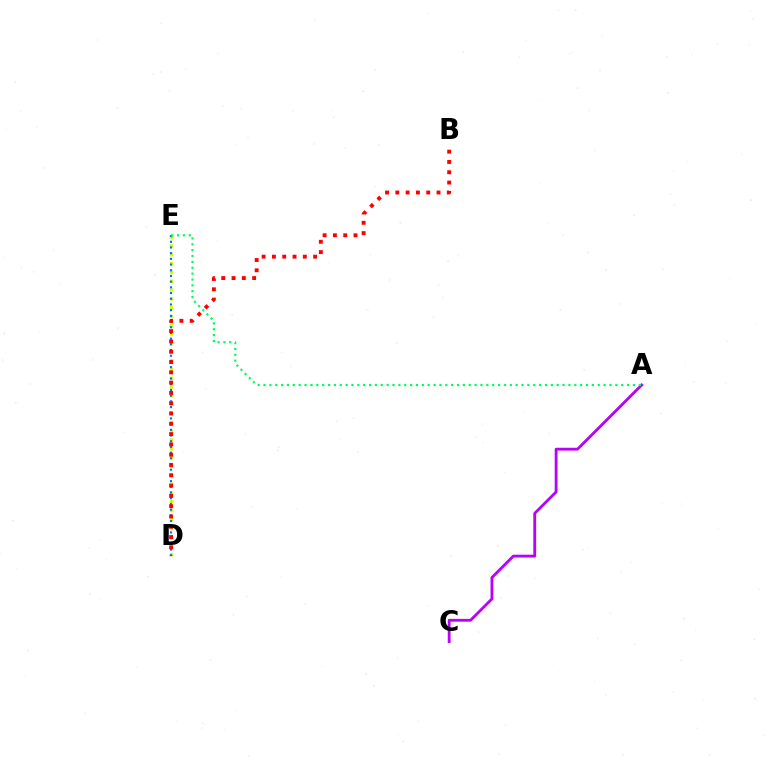{('D', 'E'): [{'color': '#d1ff00', 'line_style': 'dotted', 'thickness': 2.4}, {'color': '#0074ff', 'line_style': 'dotted', 'thickness': 1.55}], ('A', 'C'): [{'color': '#b900ff', 'line_style': 'solid', 'thickness': 2.03}], ('B', 'D'): [{'color': '#ff0000', 'line_style': 'dotted', 'thickness': 2.8}], ('A', 'E'): [{'color': '#00ff5c', 'line_style': 'dotted', 'thickness': 1.59}]}